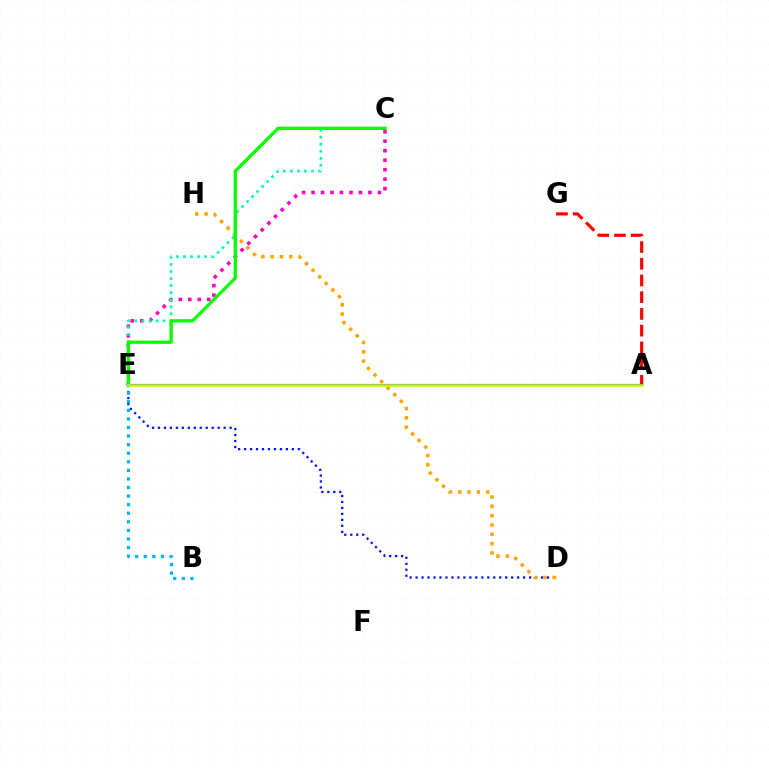{('C', 'E'): [{'color': '#ff00bd', 'line_style': 'dotted', 'thickness': 2.58}, {'color': '#00ff9d', 'line_style': 'dotted', 'thickness': 1.91}, {'color': '#08ff00', 'line_style': 'solid', 'thickness': 2.38}], ('A', 'G'): [{'color': '#ff0000', 'line_style': 'dashed', 'thickness': 2.27}], ('A', 'E'): [{'color': '#9b00ff', 'line_style': 'solid', 'thickness': 1.54}, {'color': '#b3ff00', 'line_style': 'solid', 'thickness': 1.84}], ('D', 'E'): [{'color': '#0010ff', 'line_style': 'dotted', 'thickness': 1.62}], ('D', 'H'): [{'color': '#ffa500', 'line_style': 'dotted', 'thickness': 2.53}], ('B', 'E'): [{'color': '#00b5ff', 'line_style': 'dotted', 'thickness': 2.33}]}